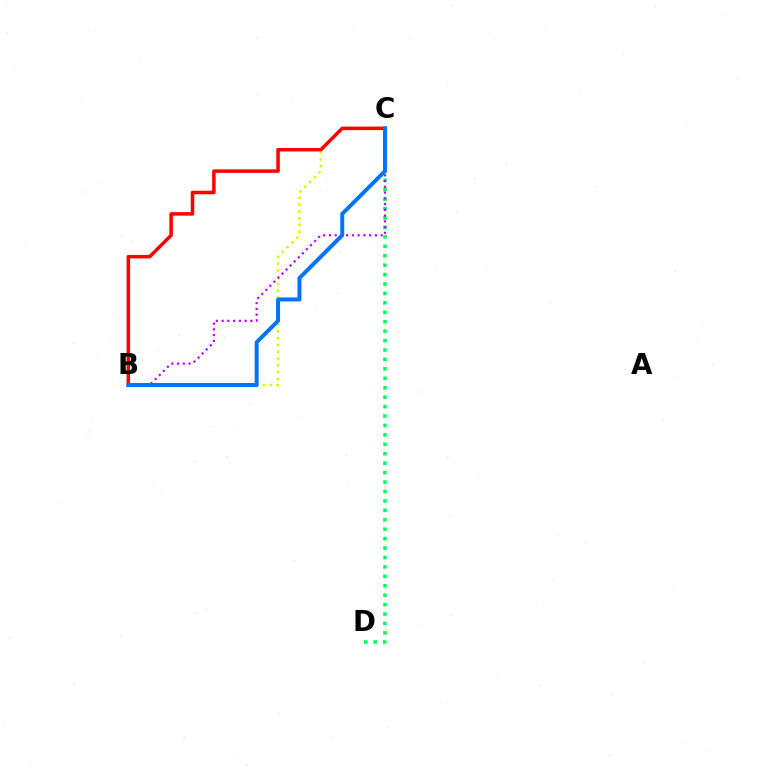{('B', 'C'): [{'color': '#d1ff00', 'line_style': 'dotted', 'thickness': 1.84}, {'color': '#b900ff', 'line_style': 'dotted', 'thickness': 1.56}, {'color': '#ff0000', 'line_style': 'solid', 'thickness': 2.52}, {'color': '#0074ff', 'line_style': 'solid', 'thickness': 2.86}], ('C', 'D'): [{'color': '#00ff5c', 'line_style': 'dotted', 'thickness': 2.56}]}